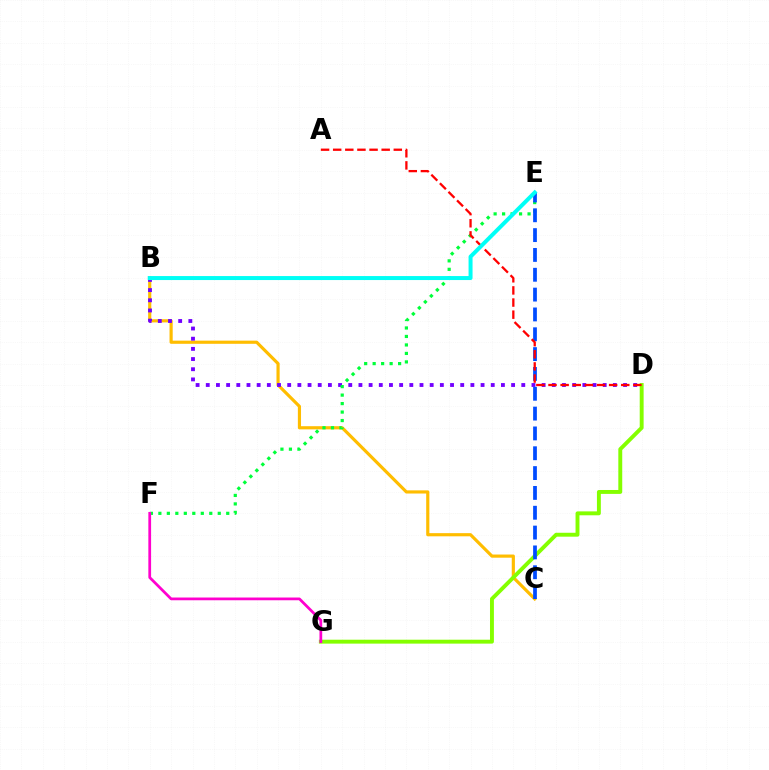{('B', 'C'): [{'color': '#ffbd00', 'line_style': 'solid', 'thickness': 2.28}], ('B', 'D'): [{'color': '#7200ff', 'line_style': 'dotted', 'thickness': 2.77}], ('D', 'G'): [{'color': '#84ff00', 'line_style': 'solid', 'thickness': 2.82}], ('E', 'F'): [{'color': '#00ff39', 'line_style': 'dotted', 'thickness': 2.3}], ('C', 'E'): [{'color': '#004bff', 'line_style': 'dashed', 'thickness': 2.69}], ('A', 'D'): [{'color': '#ff0000', 'line_style': 'dashed', 'thickness': 1.65}], ('F', 'G'): [{'color': '#ff00cf', 'line_style': 'solid', 'thickness': 1.97}], ('B', 'E'): [{'color': '#00fff6', 'line_style': 'solid', 'thickness': 2.87}]}